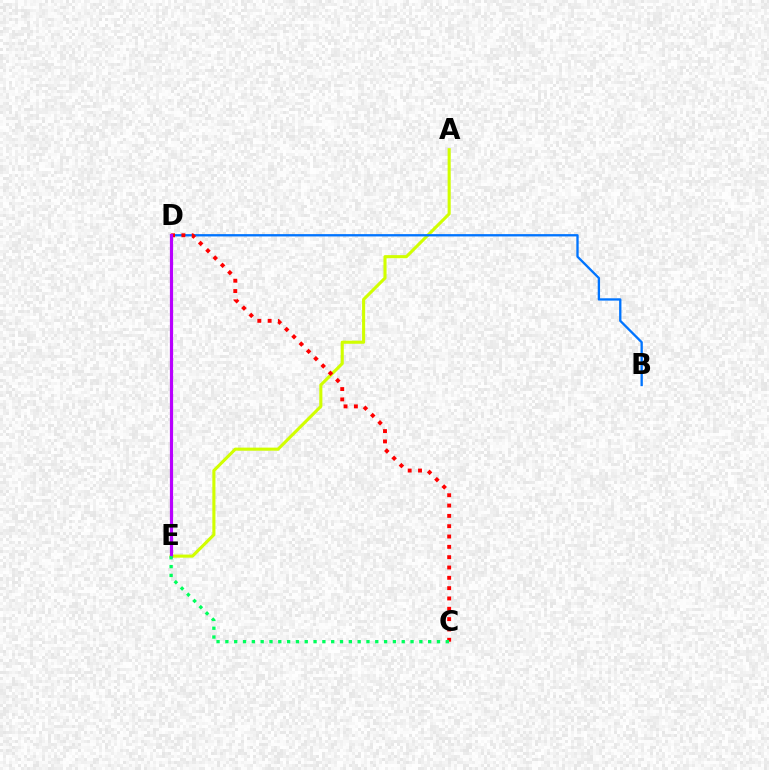{('A', 'E'): [{'color': '#d1ff00', 'line_style': 'solid', 'thickness': 2.23}], ('B', 'D'): [{'color': '#0074ff', 'line_style': 'solid', 'thickness': 1.67}], ('C', 'D'): [{'color': '#ff0000', 'line_style': 'dotted', 'thickness': 2.81}], ('D', 'E'): [{'color': '#b900ff', 'line_style': 'solid', 'thickness': 2.3}], ('C', 'E'): [{'color': '#00ff5c', 'line_style': 'dotted', 'thickness': 2.4}]}